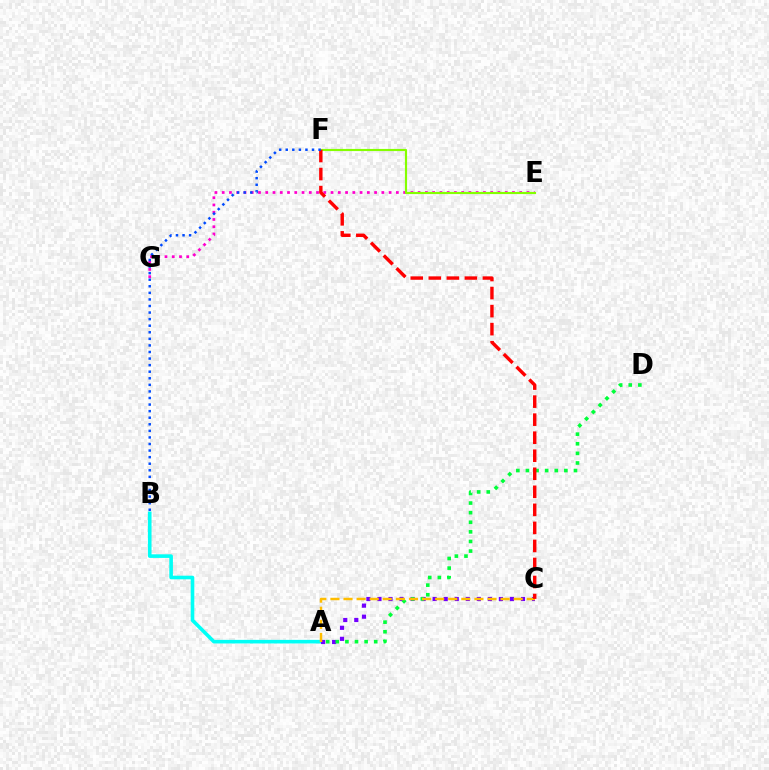{('A', 'B'): [{'color': '#00fff6', 'line_style': 'solid', 'thickness': 2.6}], ('A', 'C'): [{'color': '#7200ff', 'line_style': 'dotted', 'thickness': 3.0}, {'color': '#ffbd00', 'line_style': 'dashed', 'thickness': 1.78}], ('E', 'G'): [{'color': '#ff00cf', 'line_style': 'dotted', 'thickness': 1.97}], ('A', 'D'): [{'color': '#00ff39', 'line_style': 'dotted', 'thickness': 2.61}], ('E', 'F'): [{'color': '#84ff00', 'line_style': 'solid', 'thickness': 1.55}], ('C', 'F'): [{'color': '#ff0000', 'line_style': 'dashed', 'thickness': 2.45}], ('B', 'F'): [{'color': '#004bff', 'line_style': 'dotted', 'thickness': 1.79}]}